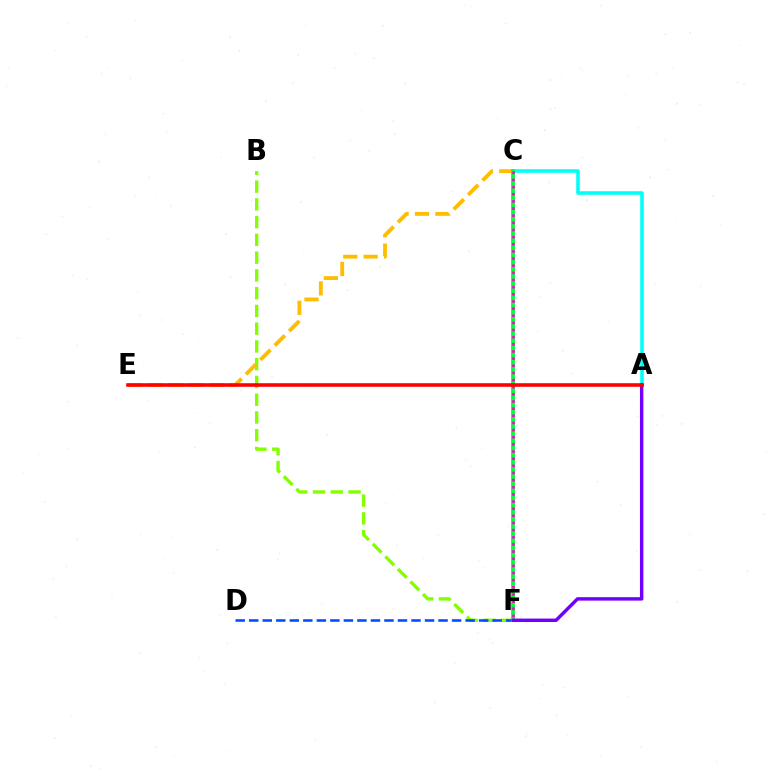{('A', 'C'): [{'color': '#00fff6', 'line_style': 'solid', 'thickness': 2.56}], ('B', 'F'): [{'color': '#84ff00', 'line_style': 'dashed', 'thickness': 2.41}], ('C', 'E'): [{'color': '#ffbd00', 'line_style': 'dashed', 'thickness': 2.77}], ('D', 'F'): [{'color': '#004bff', 'line_style': 'dashed', 'thickness': 1.84}], ('C', 'F'): [{'color': '#00ff39', 'line_style': 'solid', 'thickness': 2.74}, {'color': '#ff00cf', 'line_style': 'dotted', 'thickness': 1.94}], ('A', 'F'): [{'color': '#7200ff', 'line_style': 'solid', 'thickness': 2.47}], ('A', 'E'): [{'color': '#ff0000', 'line_style': 'solid', 'thickness': 2.58}]}